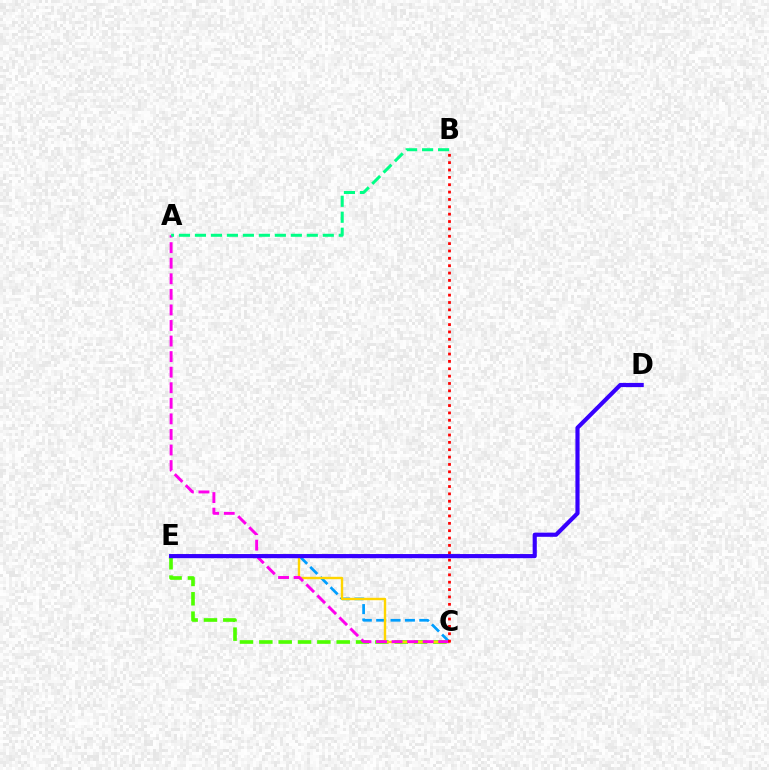{('C', 'E'): [{'color': '#4fff00', 'line_style': 'dashed', 'thickness': 2.63}, {'color': '#009eff', 'line_style': 'dashed', 'thickness': 1.95}, {'color': '#ffd500', 'line_style': 'solid', 'thickness': 1.73}], ('A', 'C'): [{'color': '#ff00ed', 'line_style': 'dashed', 'thickness': 2.11}], ('A', 'B'): [{'color': '#00ff86', 'line_style': 'dashed', 'thickness': 2.17}], ('B', 'C'): [{'color': '#ff0000', 'line_style': 'dotted', 'thickness': 2.0}], ('D', 'E'): [{'color': '#3700ff', 'line_style': 'solid', 'thickness': 2.99}]}